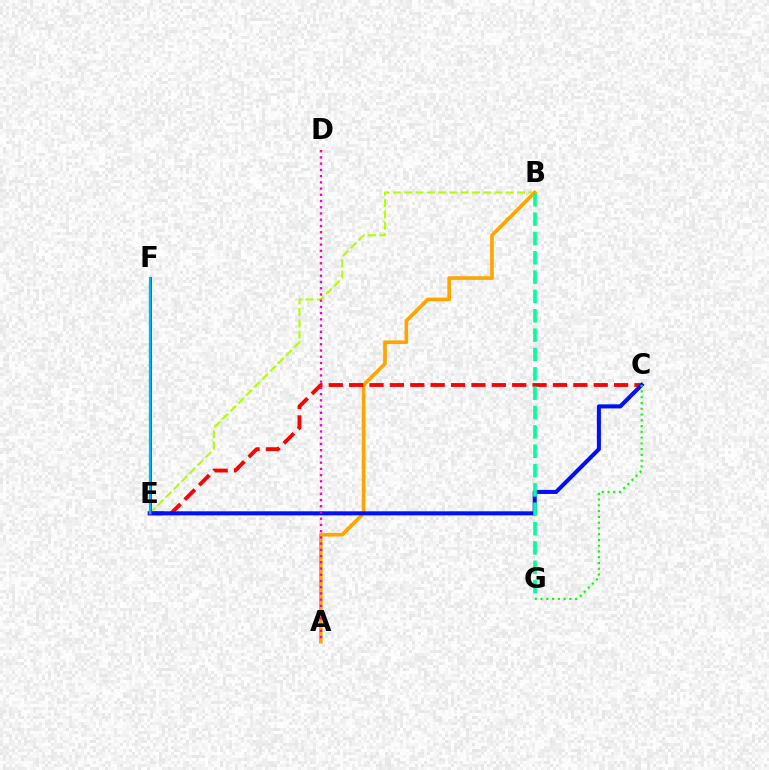{('B', 'E'): [{'color': '#b3ff00', 'line_style': 'dashed', 'thickness': 1.53}], ('A', 'B'): [{'color': '#ffa500', 'line_style': 'solid', 'thickness': 2.62}], ('C', 'E'): [{'color': '#ff0000', 'line_style': 'dashed', 'thickness': 2.77}, {'color': '#0010ff', 'line_style': 'solid', 'thickness': 2.92}], ('B', 'G'): [{'color': '#00ff9d', 'line_style': 'dashed', 'thickness': 2.63}], ('A', 'D'): [{'color': '#ff00bd', 'line_style': 'dotted', 'thickness': 1.69}], ('E', 'F'): [{'color': '#9b00ff', 'line_style': 'solid', 'thickness': 2.09}, {'color': '#00b5ff', 'line_style': 'solid', 'thickness': 1.64}], ('C', 'G'): [{'color': '#08ff00', 'line_style': 'dotted', 'thickness': 1.57}]}